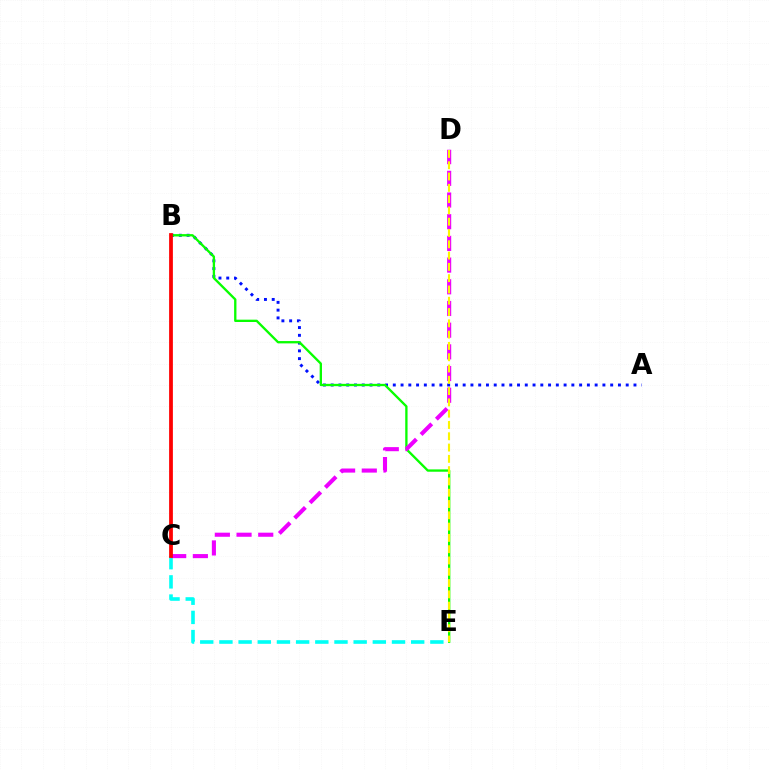{('A', 'B'): [{'color': '#0010ff', 'line_style': 'dotted', 'thickness': 2.11}], ('C', 'E'): [{'color': '#00fff6', 'line_style': 'dashed', 'thickness': 2.61}], ('B', 'E'): [{'color': '#08ff00', 'line_style': 'solid', 'thickness': 1.67}], ('C', 'D'): [{'color': '#ee00ff', 'line_style': 'dashed', 'thickness': 2.95}], ('B', 'C'): [{'color': '#ff0000', 'line_style': 'solid', 'thickness': 2.71}], ('D', 'E'): [{'color': '#fcf500', 'line_style': 'dashed', 'thickness': 1.53}]}